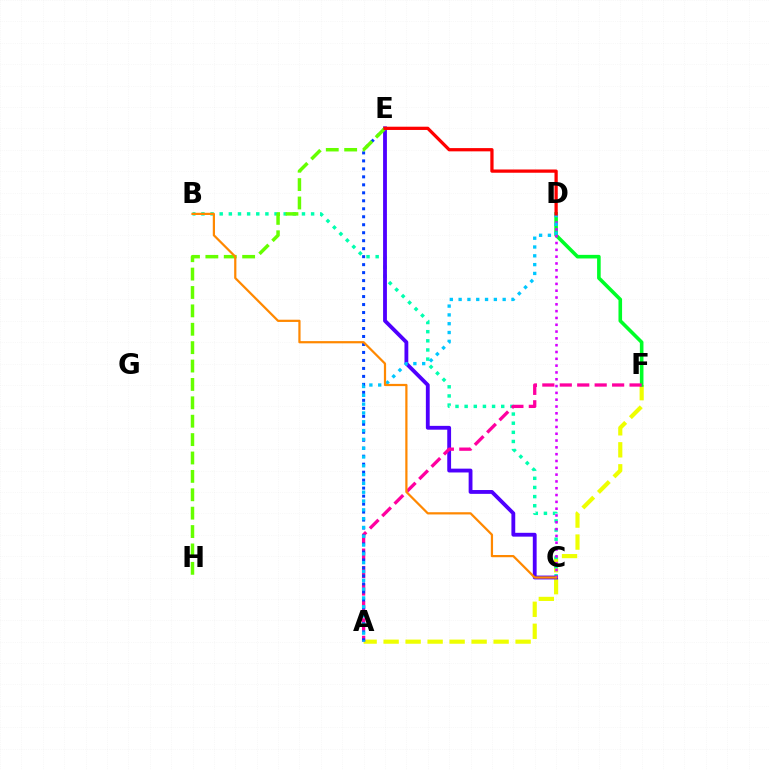{('A', 'F'): [{'color': '#eeff00', 'line_style': 'dashed', 'thickness': 2.99}, {'color': '#ff00a0', 'line_style': 'dashed', 'thickness': 2.37}], ('D', 'F'): [{'color': '#00ff27', 'line_style': 'solid', 'thickness': 2.59}], ('B', 'C'): [{'color': '#00ffaf', 'line_style': 'dotted', 'thickness': 2.48}, {'color': '#ff8800', 'line_style': 'solid', 'thickness': 1.6}], ('C', 'E'): [{'color': '#4f00ff', 'line_style': 'solid', 'thickness': 2.76}], ('C', 'D'): [{'color': '#d600ff', 'line_style': 'dotted', 'thickness': 1.85}], ('A', 'E'): [{'color': '#003fff', 'line_style': 'dotted', 'thickness': 2.17}], ('E', 'H'): [{'color': '#66ff00', 'line_style': 'dashed', 'thickness': 2.5}], ('A', 'D'): [{'color': '#00c7ff', 'line_style': 'dotted', 'thickness': 2.39}], ('D', 'E'): [{'color': '#ff0000', 'line_style': 'solid', 'thickness': 2.34}]}